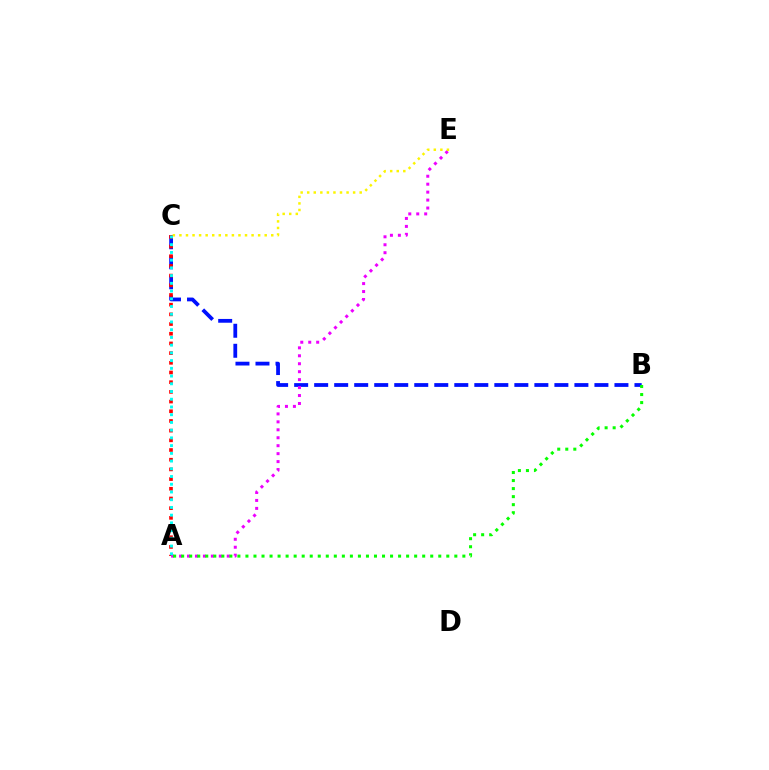{('B', 'C'): [{'color': '#0010ff', 'line_style': 'dashed', 'thickness': 2.72}], ('A', 'C'): [{'color': '#ff0000', 'line_style': 'dotted', 'thickness': 2.63}, {'color': '#00fff6', 'line_style': 'dotted', 'thickness': 2.1}], ('A', 'E'): [{'color': '#ee00ff', 'line_style': 'dotted', 'thickness': 2.16}], ('C', 'E'): [{'color': '#fcf500', 'line_style': 'dotted', 'thickness': 1.78}], ('A', 'B'): [{'color': '#08ff00', 'line_style': 'dotted', 'thickness': 2.18}]}